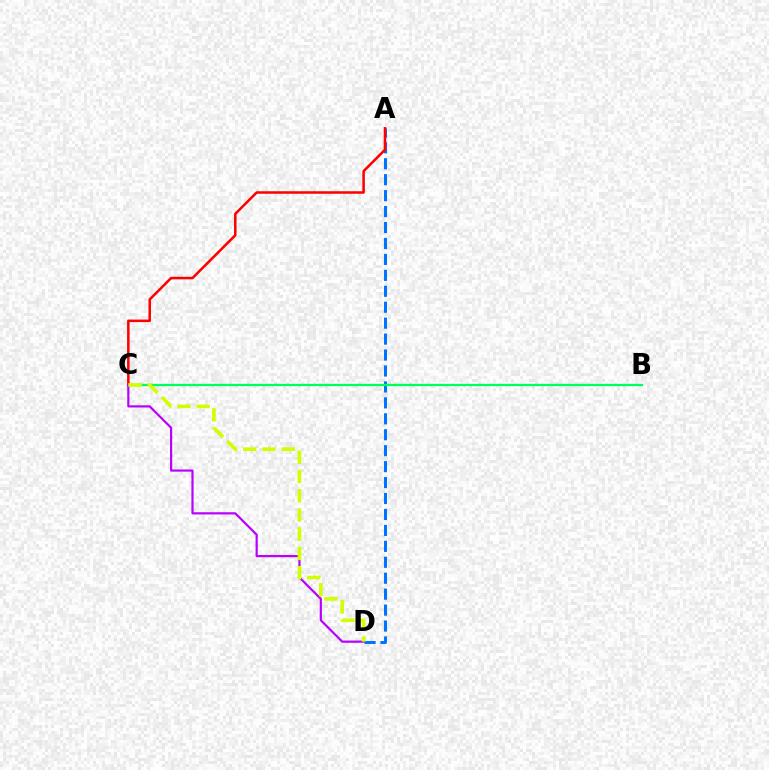{('A', 'D'): [{'color': '#0074ff', 'line_style': 'dashed', 'thickness': 2.17}], ('B', 'C'): [{'color': '#00ff5c', 'line_style': 'solid', 'thickness': 1.65}], ('A', 'C'): [{'color': '#ff0000', 'line_style': 'solid', 'thickness': 1.82}], ('C', 'D'): [{'color': '#b900ff', 'line_style': 'solid', 'thickness': 1.58}, {'color': '#d1ff00', 'line_style': 'dashed', 'thickness': 2.61}]}